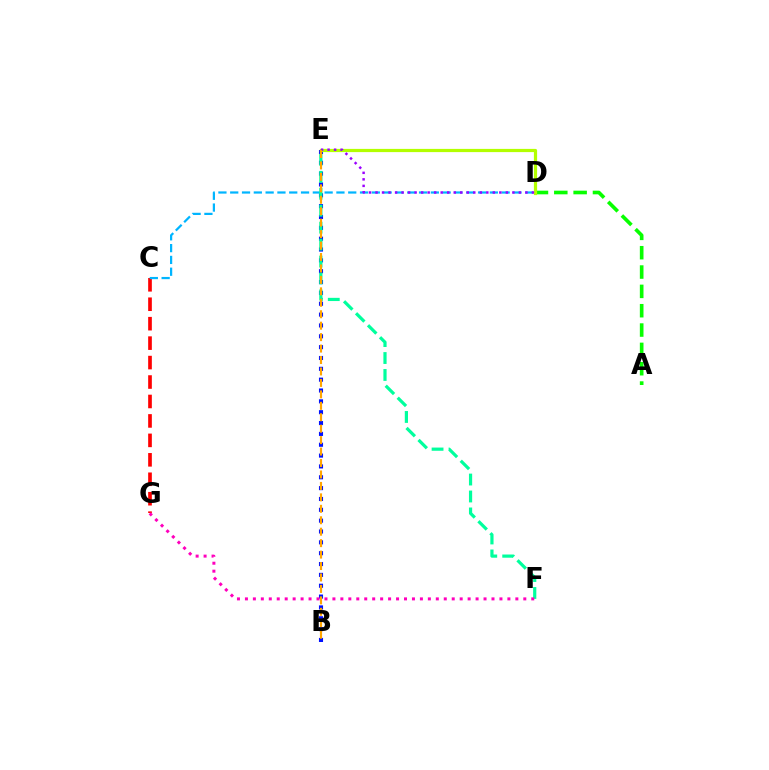{('B', 'E'): [{'color': '#0010ff', 'line_style': 'dotted', 'thickness': 2.95}, {'color': '#ffa500', 'line_style': 'dashed', 'thickness': 1.55}], ('A', 'D'): [{'color': '#08ff00', 'line_style': 'dashed', 'thickness': 2.63}], ('C', 'G'): [{'color': '#ff0000', 'line_style': 'dashed', 'thickness': 2.64}], ('D', 'E'): [{'color': '#b3ff00', 'line_style': 'solid', 'thickness': 2.31}, {'color': '#9b00ff', 'line_style': 'dotted', 'thickness': 1.77}], ('C', 'D'): [{'color': '#00b5ff', 'line_style': 'dashed', 'thickness': 1.6}], ('E', 'F'): [{'color': '#00ff9d', 'line_style': 'dashed', 'thickness': 2.3}], ('F', 'G'): [{'color': '#ff00bd', 'line_style': 'dotted', 'thickness': 2.16}]}